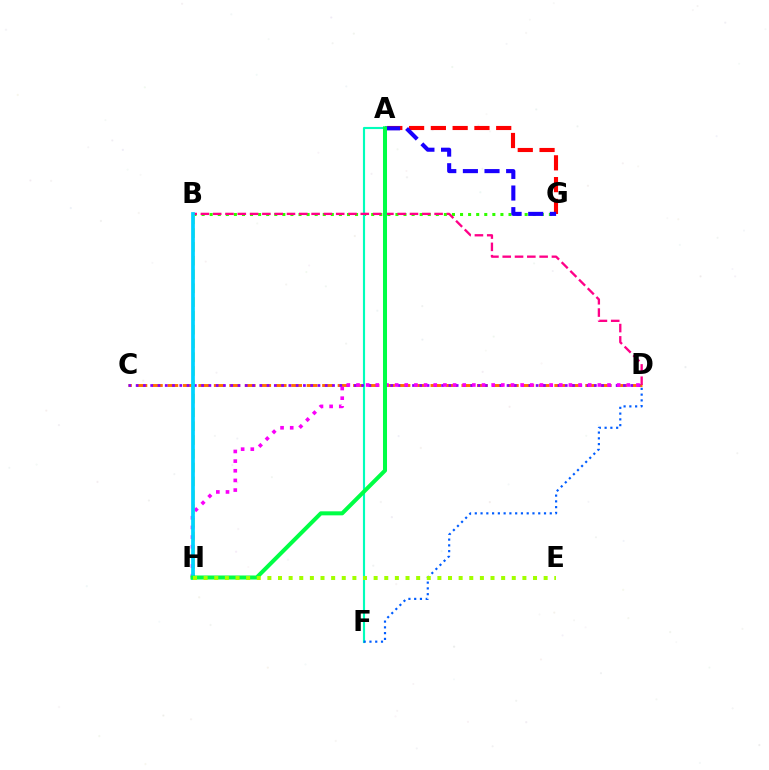{('C', 'D'): [{'color': '#ff7000', 'line_style': 'dashed', 'thickness': 2.1}, {'color': '#8a00ff', 'line_style': 'dotted', 'thickness': 1.98}], ('A', 'G'): [{'color': '#ff0000', 'line_style': 'dashed', 'thickness': 2.96}, {'color': '#1900ff', 'line_style': 'dashed', 'thickness': 2.94}], ('B', 'G'): [{'color': '#31ff00', 'line_style': 'dotted', 'thickness': 2.19}], ('B', 'H'): [{'color': '#ffe600', 'line_style': 'dashed', 'thickness': 1.87}, {'color': '#00d3ff', 'line_style': 'solid', 'thickness': 2.69}], ('A', 'F'): [{'color': '#00ffbb', 'line_style': 'solid', 'thickness': 1.54}], ('D', 'F'): [{'color': '#005dff', 'line_style': 'dotted', 'thickness': 1.57}], ('B', 'D'): [{'color': '#ff0088', 'line_style': 'dashed', 'thickness': 1.67}], ('D', 'H'): [{'color': '#fa00f9', 'line_style': 'dotted', 'thickness': 2.62}], ('A', 'H'): [{'color': '#00ff45', 'line_style': 'solid', 'thickness': 2.9}], ('E', 'H'): [{'color': '#a2ff00', 'line_style': 'dotted', 'thickness': 2.89}]}